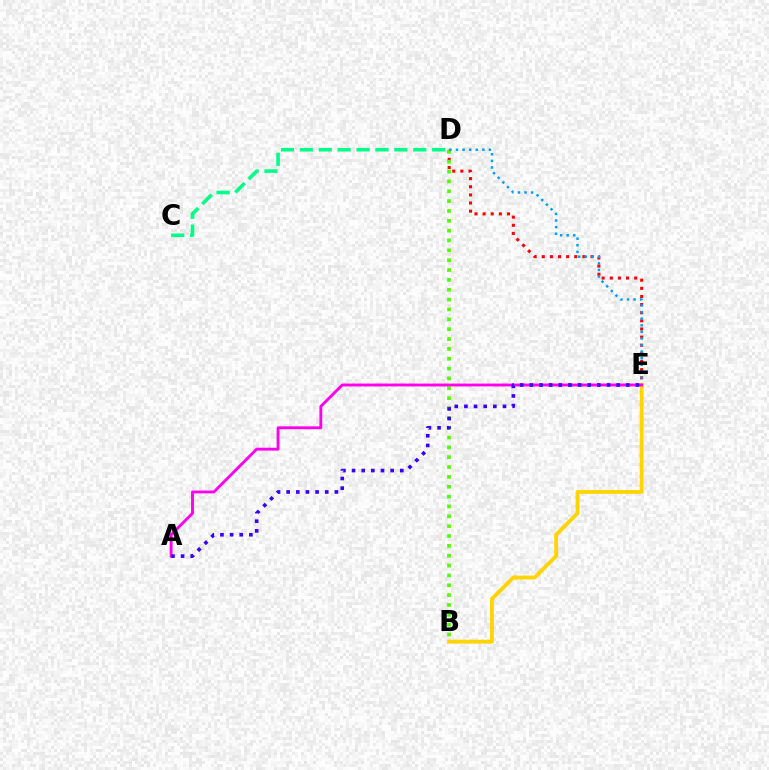{('D', 'E'): [{'color': '#ff0000', 'line_style': 'dotted', 'thickness': 2.21}, {'color': '#009eff', 'line_style': 'dotted', 'thickness': 1.79}], ('B', 'D'): [{'color': '#4fff00', 'line_style': 'dotted', 'thickness': 2.68}], ('B', 'E'): [{'color': '#ffd500', 'line_style': 'solid', 'thickness': 2.78}], ('C', 'D'): [{'color': '#00ff86', 'line_style': 'dashed', 'thickness': 2.57}], ('A', 'E'): [{'color': '#ff00ed', 'line_style': 'solid', 'thickness': 2.08}, {'color': '#3700ff', 'line_style': 'dotted', 'thickness': 2.62}]}